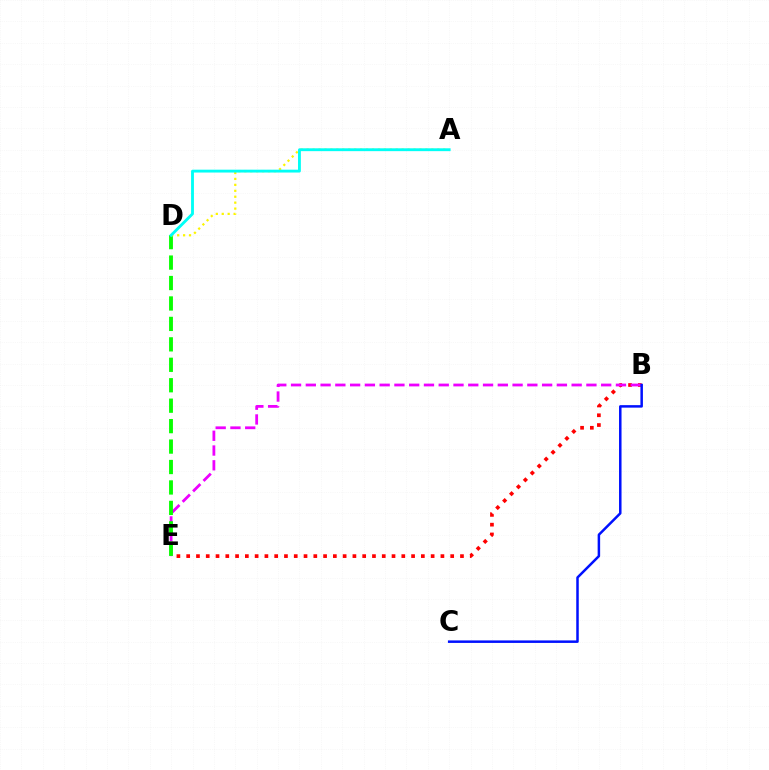{('B', 'E'): [{'color': '#ff0000', 'line_style': 'dotted', 'thickness': 2.66}, {'color': '#ee00ff', 'line_style': 'dashed', 'thickness': 2.01}], ('D', 'E'): [{'color': '#08ff00', 'line_style': 'dashed', 'thickness': 2.78}], ('A', 'D'): [{'color': '#fcf500', 'line_style': 'dotted', 'thickness': 1.61}, {'color': '#00fff6', 'line_style': 'solid', 'thickness': 2.06}], ('B', 'C'): [{'color': '#0010ff', 'line_style': 'solid', 'thickness': 1.8}]}